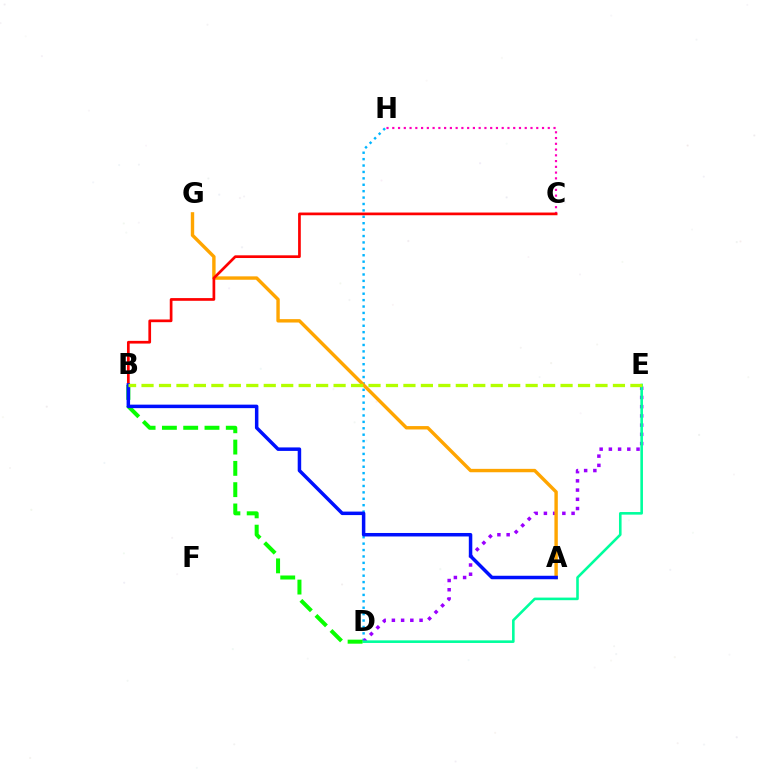{('D', 'H'): [{'color': '#00b5ff', 'line_style': 'dotted', 'thickness': 1.74}], ('C', 'H'): [{'color': '#ff00bd', 'line_style': 'dotted', 'thickness': 1.56}], ('D', 'E'): [{'color': '#9b00ff', 'line_style': 'dotted', 'thickness': 2.51}, {'color': '#00ff9d', 'line_style': 'solid', 'thickness': 1.87}], ('B', 'D'): [{'color': '#08ff00', 'line_style': 'dashed', 'thickness': 2.89}], ('A', 'G'): [{'color': '#ffa500', 'line_style': 'solid', 'thickness': 2.45}], ('B', 'C'): [{'color': '#ff0000', 'line_style': 'solid', 'thickness': 1.95}], ('A', 'B'): [{'color': '#0010ff', 'line_style': 'solid', 'thickness': 2.51}], ('B', 'E'): [{'color': '#b3ff00', 'line_style': 'dashed', 'thickness': 2.37}]}